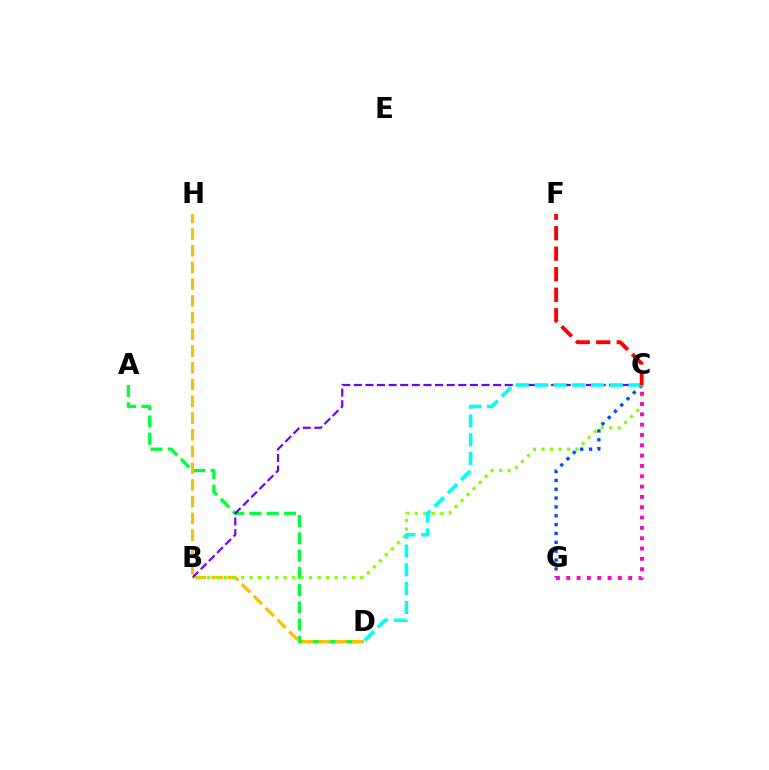{('A', 'D'): [{'color': '#00ff39', 'line_style': 'dashed', 'thickness': 2.34}], ('D', 'H'): [{'color': '#ffbd00', 'line_style': 'dashed', 'thickness': 2.27}], ('B', 'C'): [{'color': '#7200ff', 'line_style': 'dashed', 'thickness': 1.58}, {'color': '#84ff00', 'line_style': 'dotted', 'thickness': 2.31}], ('C', 'G'): [{'color': '#004bff', 'line_style': 'dotted', 'thickness': 2.41}, {'color': '#ff00cf', 'line_style': 'dotted', 'thickness': 2.8}], ('C', 'D'): [{'color': '#00fff6', 'line_style': 'dashed', 'thickness': 2.55}], ('C', 'F'): [{'color': '#ff0000', 'line_style': 'dashed', 'thickness': 2.79}]}